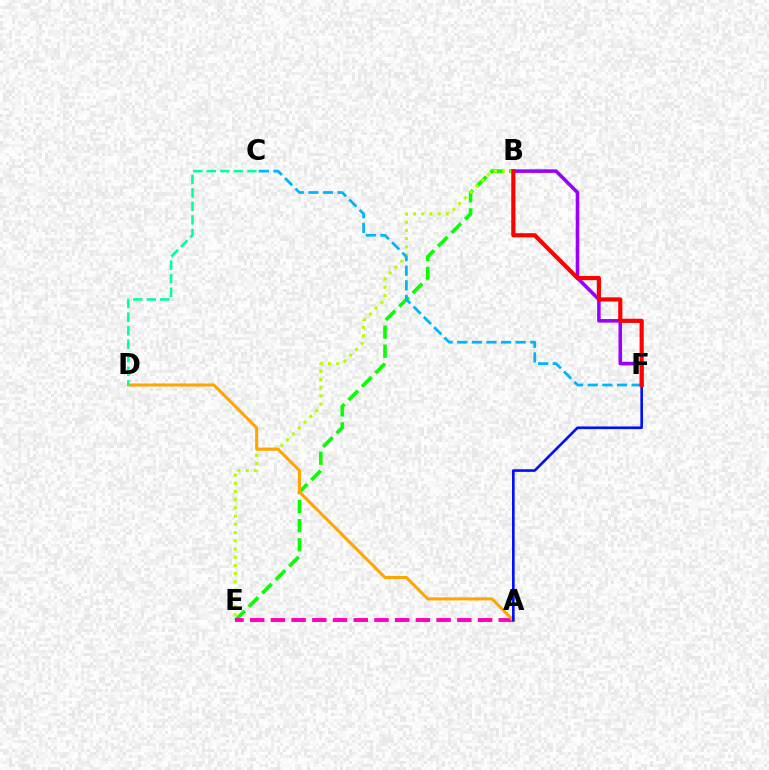{('B', 'E'): [{'color': '#08ff00', 'line_style': 'dashed', 'thickness': 2.59}, {'color': '#b3ff00', 'line_style': 'dotted', 'thickness': 2.23}], ('B', 'F'): [{'color': '#9b00ff', 'line_style': 'solid', 'thickness': 2.57}, {'color': '#ff0000', 'line_style': 'solid', 'thickness': 3.0}], ('A', 'E'): [{'color': '#ff00bd', 'line_style': 'dashed', 'thickness': 2.81}], ('A', 'D'): [{'color': '#ffa500', 'line_style': 'solid', 'thickness': 2.2}], ('A', 'F'): [{'color': '#0010ff', 'line_style': 'solid', 'thickness': 1.9}], ('C', 'F'): [{'color': '#00b5ff', 'line_style': 'dashed', 'thickness': 1.99}], ('C', 'D'): [{'color': '#00ff9d', 'line_style': 'dashed', 'thickness': 1.84}]}